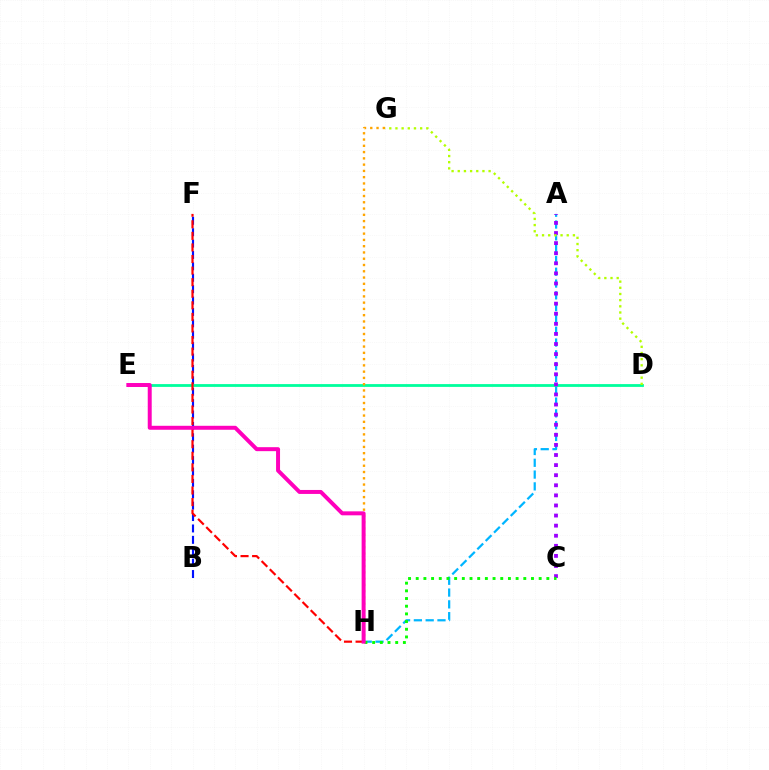{('B', 'F'): [{'color': '#0010ff', 'line_style': 'dashed', 'thickness': 1.55}], ('A', 'H'): [{'color': '#00b5ff', 'line_style': 'dashed', 'thickness': 1.6}], ('D', 'E'): [{'color': '#00ff9d', 'line_style': 'solid', 'thickness': 2.01}], ('A', 'C'): [{'color': '#9b00ff', 'line_style': 'dotted', 'thickness': 2.74}], ('F', 'H'): [{'color': '#ff0000', 'line_style': 'dashed', 'thickness': 1.57}], ('C', 'H'): [{'color': '#08ff00', 'line_style': 'dotted', 'thickness': 2.09}], ('G', 'H'): [{'color': '#ffa500', 'line_style': 'dotted', 'thickness': 1.7}], ('E', 'H'): [{'color': '#ff00bd', 'line_style': 'solid', 'thickness': 2.86}], ('D', 'G'): [{'color': '#b3ff00', 'line_style': 'dotted', 'thickness': 1.68}]}